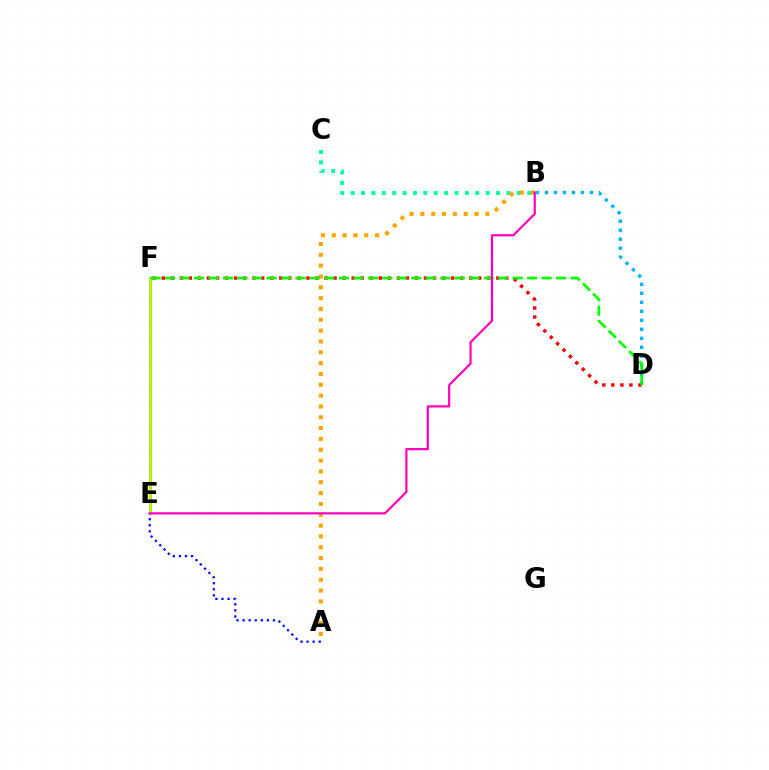{('E', 'F'): [{'color': '#9b00ff', 'line_style': 'solid', 'thickness': 2.12}, {'color': '#b3ff00', 'line_style': 'solid', 'thickness': 2.01}], ('B', 'C'): [{'color': '#00ff9d', 'line_style': 'dotted', 'thickness': 2.82}], ('A', 'B'): [{'color': '#ffa500', 'line_style': 'dotted', 'thickness': 2.94}], ('A', 'E'): [{'color': '#0010ff', 'line_style': 'dotted', 'thickness': 1.65}], ('B', 'D'): [{'color': '#00b5ff', 'line_style': 'dotted', 'thickness': 2.44}], ('D', 'F'): [{'color': '#ff0000', 'line_style': 'dotted', 'thickness': 2.46}, {'color': '#08ff00', 'line_style': 'dashed', 'thickness': 1.97}], ('B', 'E'): [{'color': '#ff00bd', 'line_style': 'solid', 'thickness': 1.59}]}